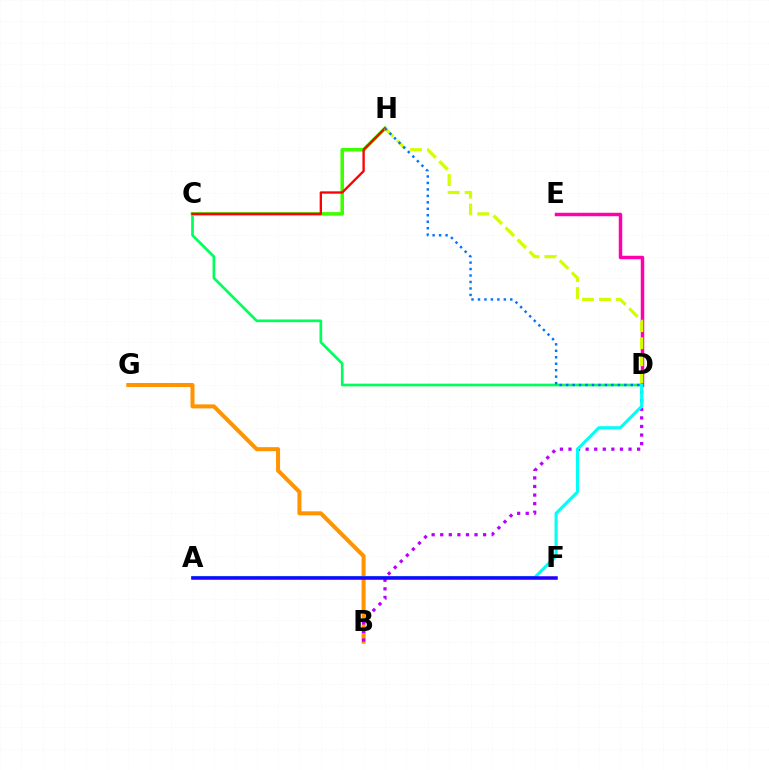{('C', 'D'): [{'color': '#00ff5c', 'line_style': 'solid', 'thickness': 1.94}], ('D', 'E'): [{'color': '#ff00ac', 'line_style': 'solid', 'thickness': 2.5}], ('B', 'G'): [{'color': '#ff9400', 'line_style': 'solid', 'thickness': 2.9}], ('B', 'D'): [{'color': '#b900ff', 'line_style': 'dotted', 'thickness': 2.33}], ('C', 'H'): [{'color': '#3dff00', 'line_style': 'solid', 'thickness': 2.56}, {'color': '#ff0000', 'line_style': 'solid', 'thickness': 1.68}], ('A', 'D'): [{'color': '#00fff6', 'line_style': 'solid', 'thickness': 2.24}], ('A', 'F'): [{'color': '#2500ff', 'line_style': 'solid', 'thickness': 2.53}], ('D', 'H'): [{'color': '#d1ff00', 'line_style': 'dashed', 'thickness': 2.31}, {'color': '#0074ff', 'line_style': 'dotted', 'thickness': 1.76}]}